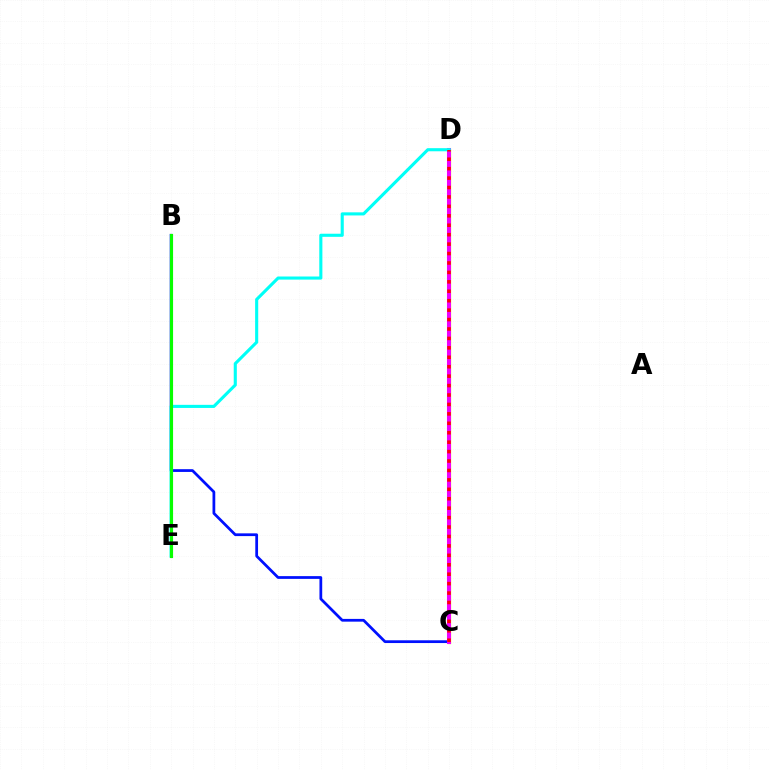{('C', 'D'): [{'color': '#fcf500', 'line_style': 'solid', 'thickness': 2.39}, {'color': '#ee00ff', 'line_style': 'solid', 'thickness': 2.91}, {'color': '#ff0000', 'line_style': 'dotted', 'thickness': 2.56}], ('B', 'C'): [{'color': '#0010ff', 'line_style': 'solid', 'thickness': 1.98}], ('D', 'E'): [{'color': '#00fff6', 'line_style': 'solid', 'thickness': 2.23}], ('B', 'E'): [{'color': '#08ff00', 'line_style': 'solid', 'thickness': 2.27}]}